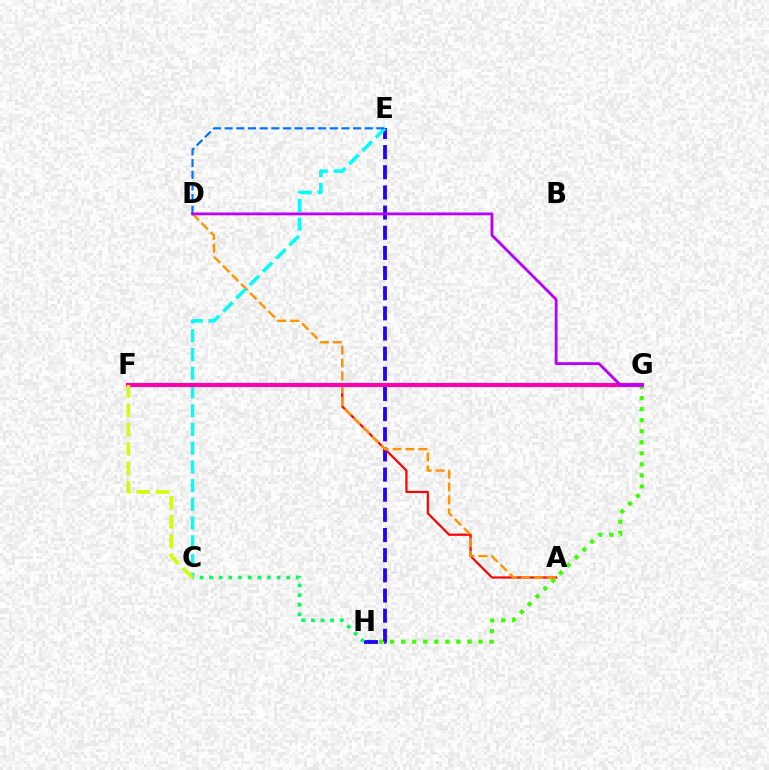{('G', 'H'): [{'color': '#3dff00', 'line_style': 'dotted', 'thickness': 3.0}], ('E', 'H'): [{'color': '#2500ff', 'line_style': 'dashed', 'thickness': 2.74}], ('A', 'F'): [{'color': '#ff0000', 'line_style': 'solid', 'thickness': 1.58}], ('A', 'D'): [{'color': '#ff9400', 'line_style': 'dashed', 'thickness': 1.75}], ('C', 'E'): [{'color': '#00fff6', 'line_style': 'dashed', 'thickness': 2.54}], ('D', 'E'): [{'color': '#0074ff', 'line_style': 'dashed', 'thickness': 1.59}], ('F', 'G'): [{'color': '#ff00ac', 'line_style': 'solid', 'thickness': 2.99}], ('D', 'G'): [{'color': '#b900ff', 'line_style': 'solid', 'thickness': 2.02}], ('C', 'H'): [{'color': '#00ff5c', 'line_style': 'dotted', 'thickness': 2.62}], ('C', 'F'): [{'color': '#d1ff00', 'line_style': 'dashed', 'thickness': 2.62}]}